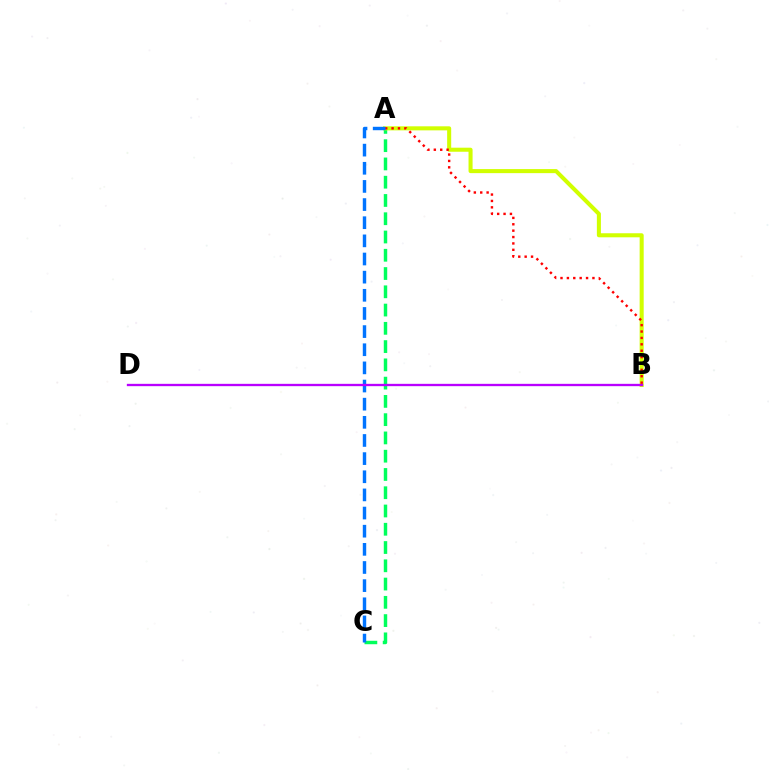{('A', 'C'): [{'color': '#00ff5c', 'line_style': 'dashed', 'thickness': 2.48}, {'color': '#0074ff', 'line_style': 'dashed', 'thickness': 2.47}], ('A', 'B'): [{'color': '#d1ff00', 'line_style': 'solid', 'thickness': 2.92}, {'color': '#ff0000', 'line_style': 'dotted', 'thickness': 1.74}], ('B', 'D'): [{'color': '#b900ff', 'line_style': 'solid', 'thickness': 1.68}]}